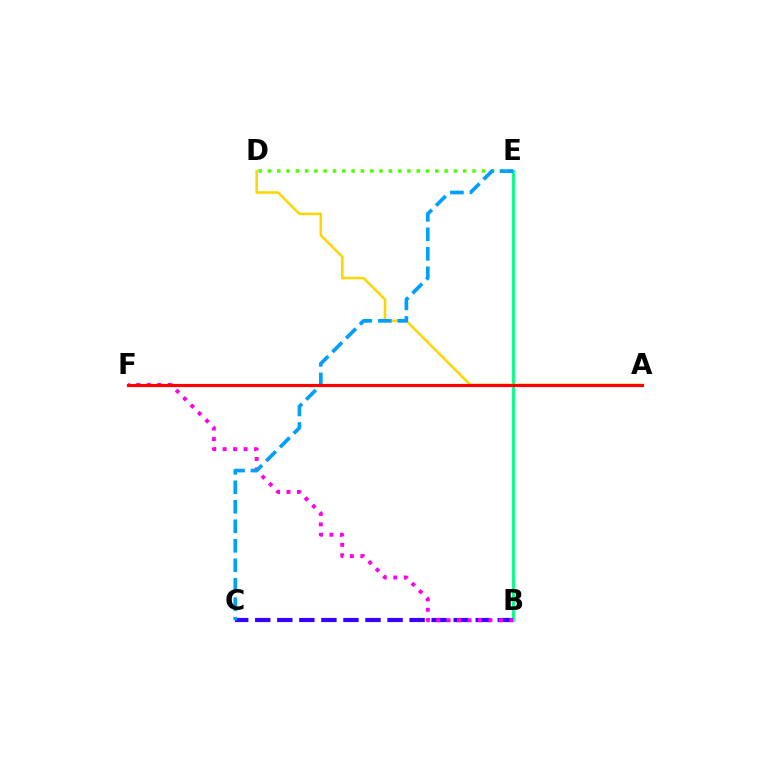{('B', 'E'): [{'color': '#00ff86', 'line_style': 'solid', 'thickness': 2.05}], ('B', 'C'): [{'color': '#3700ff', 'line_style': 'dashed', 'thickness': 3.0}], ('A', 'D'): [{'color': '#ffd500', 'line_style': 'solid', 'thickness': 1.84}], ('B', 'F'): [{'color': '#ff00ed', 'line_style': 'dotted', 'thickness': 2.84}], ('D', 'E'): [{'color': '#4fff00', 'line_style': 'dotted', 'thickness': 2.53}], ('C', 'E'): [{'color': '#009eff', 'line_style': 'dashed', 'thickness': 2.65}], ('A', 'F'): [{'color': '#ff0000', 'line_style': 'solid', 'thickness': 2.27}]}